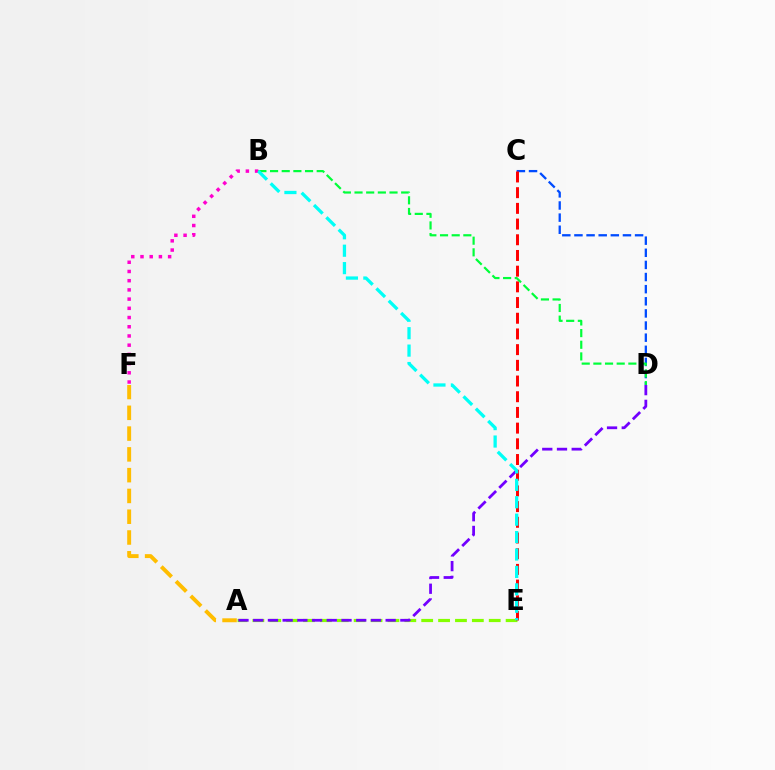{('A', 'E'): [{'color': '#84ff00', 'line_style': 'dashed', 'thickness': 2.29}], ('A', 'D'): [{'color': '#7200ff', 'line_style': 'dashed', 'thickness': 2.0}], ('C', 'D'): [{'color': '#004bff', 'line_style': 'dashed', 'thickness': 1.65}], ('C', 'E'): [{'color': '#ff0000', 'line_style': 'dashed', 'thickness': 2.13}], ('B', 'F'): [{'color': '#ff00cf', 'line_style': 'dotted', 'thickness': 2.5}], ('B', 'D'): [{'color': '#00ff39', 'line_style': 'dashed', 'thickness': 1.58}], ('B', 'E'): [{'color': '#00fff6', 'line_style': 'dashed', 'thickness': 2.37}], ('A', 'F'): [{'color': '#ffbd00', 'line_style': 'dashed', 'thickness': 2.82}]}